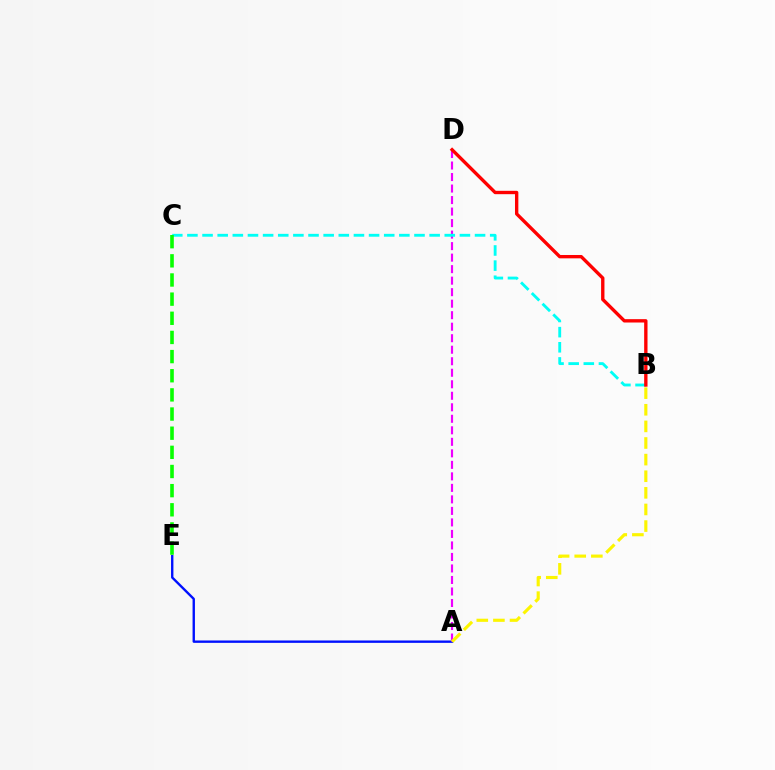{('A', 'E'): [{'color': '#0010ff', 'line_style': 'solid', 'thickness': 1.71}], ('A', 'D'): [{'color': '#ee00ff', 'line_style': 'dashed', 'thickness': 1.56}], ('A', 'B'): [{'color': '#fcf500', 'line_style': 'dashed', 'thickness': 2.26}], ('B', 'C'): [{'color': '#00fff6', 'line_style': 'dashed', 'thickness': 2.06}], ('B', 'D'): [{'color': '#ff0000', 'line_style': 'solid', 'thickness': 2.42}], ('C', 'E'): [{'color': '#08ff00', 'line_style': 'dashed', 'thickness': 2.6}]}